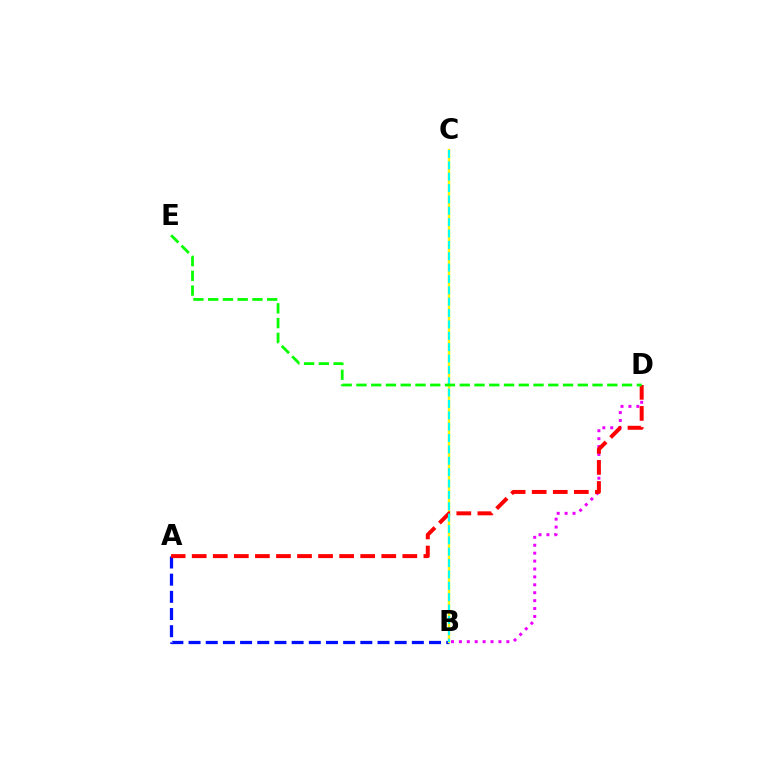{('A', 'B'): [{'color': '#0010ff', 'line_style': 'dashed', 'thickness': 2.33}], ('B', 'D'): [{'color': '#ee00ff', 'line_style': 'dotted', 'thickness': 2.15}], ('B', 'C'): [{'color': '#fcf500', 'line_style': 'solid', 'thickness': 1.74}, {'color': '#00fff6', 'line_style': 'dashed', 'thickness': 1.54}], ('A', 'D'): [{'color': '#ff0000', 'line_style': 'dashed', 'thickness': 2.86}], ('D', 'E'): [{'color': '#08ff00', 'line_style': 'dashed', 'thickness': 2.0}]}